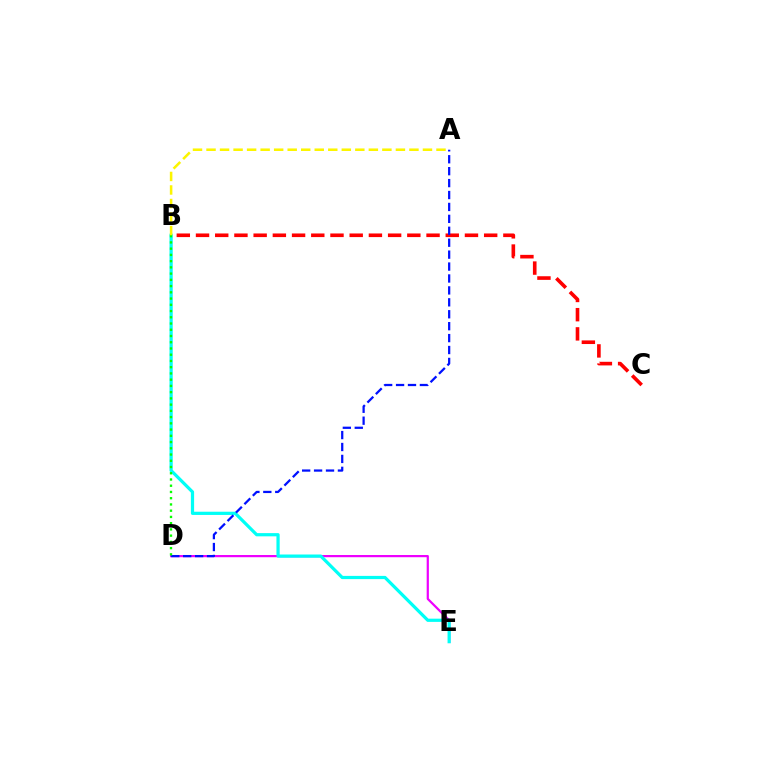{('D', 'E'): [{'color': '#ee00ff', 'line_style': 'solid', 'thickness': 1.59}], ('B', 'C'): [{'color': '#ff0000', 'line_style': 'dashed', 'thickness': 2.61}], ('B', 'E'): [{'color': '#00fff6', 'line_style': 'solid', 'thickness': 2.32}], ('A', 'D'): [{'color': '#0010ff', 'line_style': 'dashed', 'thickness': 1.62}], ('B', 'D'): [{'color': '#08ff00', 'line_style': 'dotted', 'thickness': 1.7}], ('A', 'B'): [{'color': '#fcf500', 'line_style': 'dashed', 'thickness': 1.84}]}